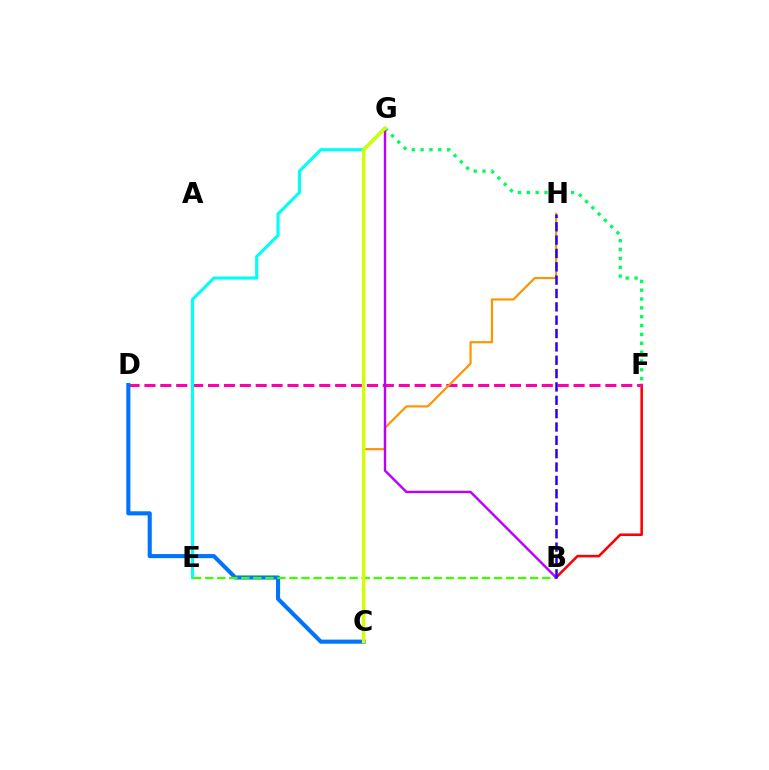{('F', 'G'): [{'color': '#00ff5c', 'line_style': 'dotted', 'thickness': 2.41}], ('B', 'F'): [{'color': '#ff0000', 'line_style': 'solid', 'thickness': 1.85}], ('D', 'F'): [{'color': '#ff00ac', 'line_style': 'dashed', 'thickness': 2.16}], ('E', 'G'): [{'color': '#00fff6', 'line_style': 'solid', 'thickness': 2.24}], ('C', 'D'): [{'color': '#0074ff', 'line_style': 'solid', 'thickness': 2.95}], ('B', 'E'): [{'color': '#3dff00', 'line_style': 'dashed', 'thickness': 1.63}], ('C', 'H'): [{'color': '#ff9400', 'line_style': 'solid', 'thickness': 1.58}], ('B', 'G'): [{'color': '#b900ff', 'line_style': 'solid', 'thickness': 1.73}], ('C', 'G'): [{'color': '#d1ff00', 'line_style': 'solid', 'thickness': 2.47}], ('B', 'H'): [{'color': '#2500ff', 'line_style': 'dashed', 'thickness': 1.81}]}